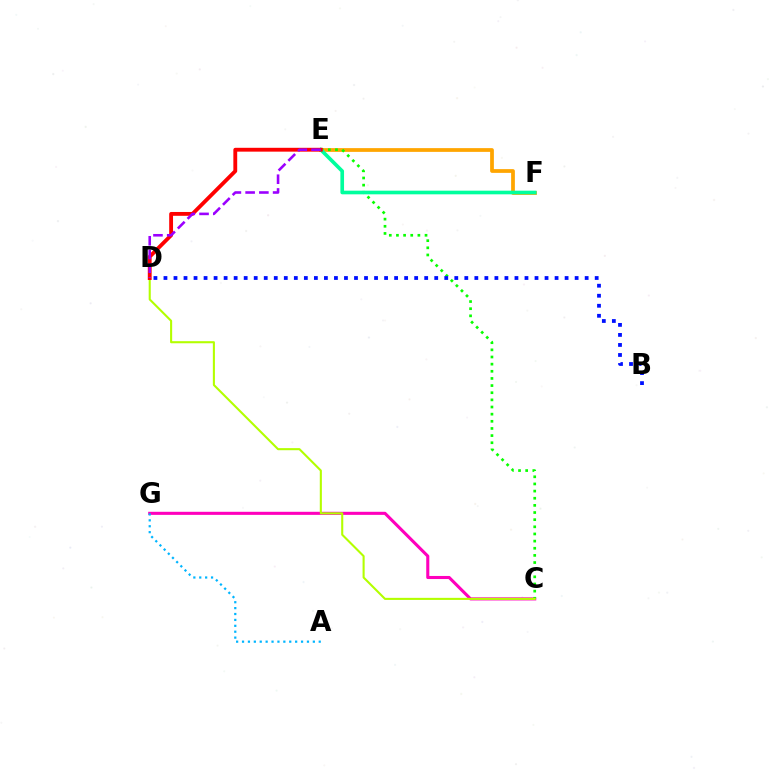{('E', 'F'): [{'color': '#ffa500', 'line_style': 'solid', 'thickness': 2.7}, {'color': '#00ff9d', 'line_style': 'solid', 'thickness': 2.63}], ('C', 'G'): [{'color': '#ff00bd', 'line_style': 'solid', 'thickness': 2.22}], ('C', 'E'): [{'color': '#08ff00', 'line_style': 'dotted', 'thickness': 1.94}], ('C', 'D'): [{'color': '#b3ff00', 'line_style': 'solid', 'thickness': 1.51}], ('A', 'G'): [{'color': '#00b5ff', 'line_style': 'dotted', 'thickness': 1.6}], ('D', 'E'): [{'color': '#ff0000', 'line_style': 'solid', 'thickness': 2.77}, {'color': '#9b00ff', 'line_style': 'dashed', 'thickness': 1.87}], ('B', 'D'): [{'color': '#0010ff', 'line_style': 'dotted', 'thickness': 2.72}]}